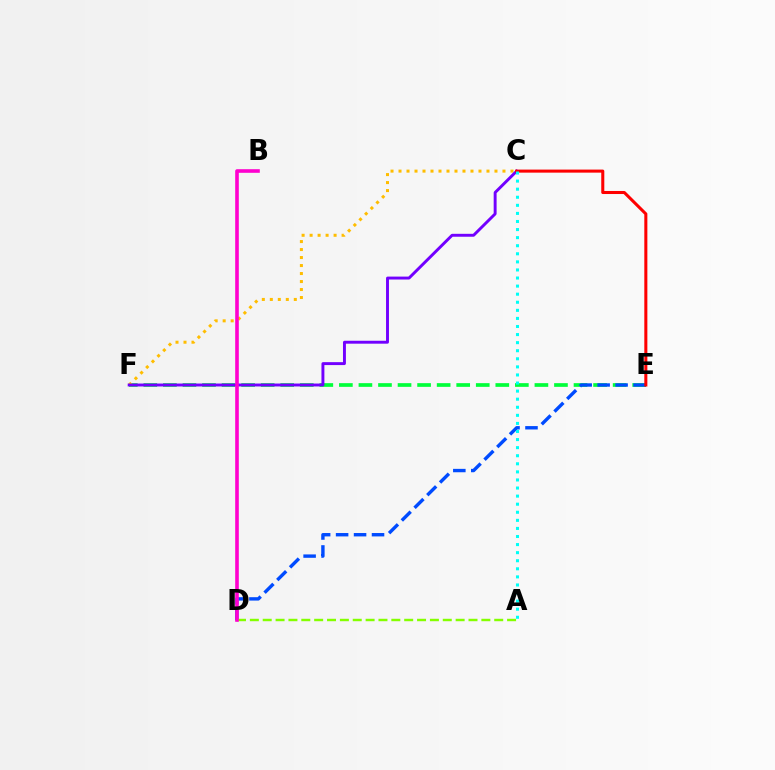{('E', 'F'): [{'color': '#00ff39', 'line_style': 'dashed', 'thickness': 2.66}], ('C', 'F'): [{'color': '#ffbd00', 'line_style': 'dotted', 'thickness': 2.17}, {'color': '#7200ff', 'line_style': 'solid', 'thickness': 2.1}], ('D', 'E'): [{'color': '#004bff', 'line_style': 'dashed', 'thickness': 2.44}], ('A', 'D'): [{'color': '#84ff00', 'line_style': 'dashed', 'thickness': 1.75}], ('C', 'E'): [{'color': '#ff0000', 'line_style': 'solid', 'thickness': 2.2}], ('B', 'D'): [{'color': '#ff00cf', 'line_style': 'solid', 'thickness': 2.6}], ('A', 'C'): [{'color': '#00fff6', 'line_style': 'dotted', 'thickness': 2.19}]}